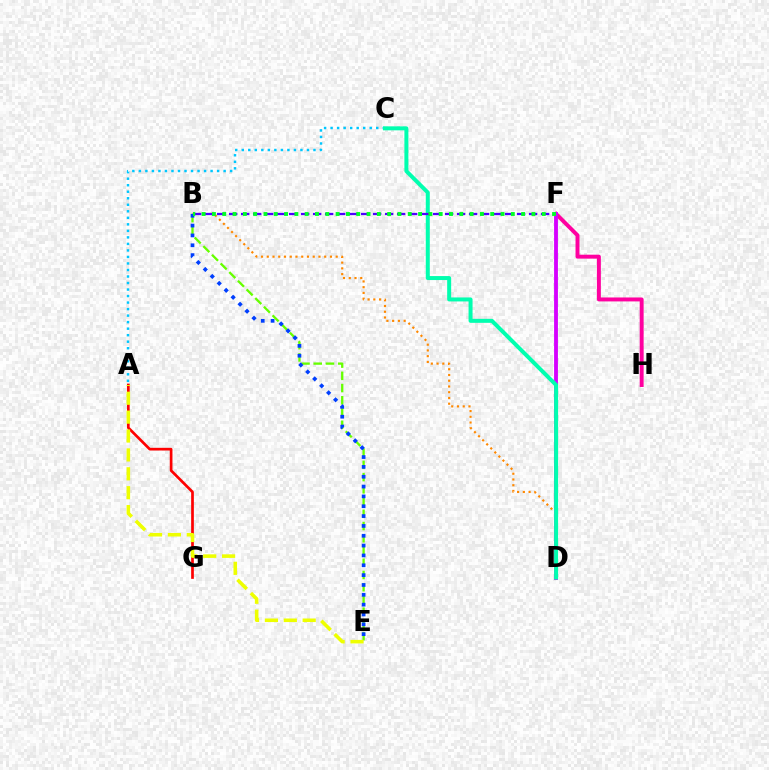{('B', 'D'): [{'color': '#ff8800', 'line_style': 'dotted', 'thickness': 1.56}], ('A', 'G'): [{'color': '#ff0000', 'line_style': 'solid', 'thickness': 1.94}], ('F', 'H'): [{'color': '#ff00a0', 'line_style': 'solid', 'thickness': 2.84}], ('A', 'C'): [{'color': '#00c7ff', 'line_style': 'dotted', 'thickness': 1.77}], ('D', 'F'): [{'color': '#d600ff', 'line_style': 'solid', 'thickness': 2.76}], ('C', 'D'): [{'color': '#00ffaf', 'line_style': 'solid', 'thickness': 2.87}], ('B', 'E'): [{'color': '#66ff00', 'line_style': 'dashed', 'thickness': 1.66}, {'color': '#003fff', 'line_style': 'dotted', 'thickness': 2.67}], ('A', 'E'): [{'color': '#eeff00', 'line_style': 'dashed', 'thickness': 2.57}], ('B', 'F'): [{'color': '#4f00ff', 'line_style': 'dashed', 'thickness': 1.63}, {'color': '#00ff27', 'line_style': 'dotted', 'thickness': 2.8}]}